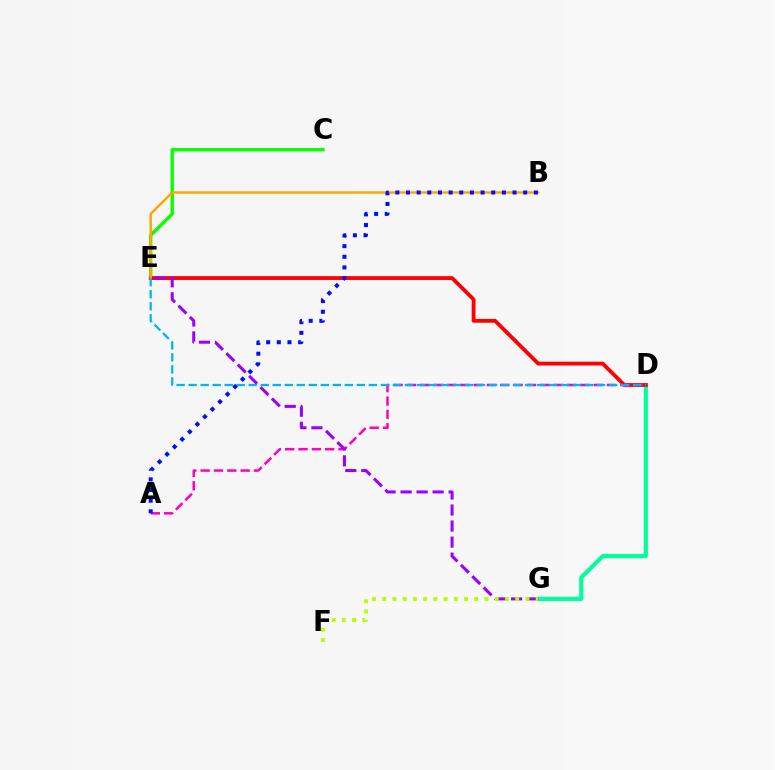{('D', 'G'): [{'color': '#00ff9d', 'line_style': 'solid', 'thickness': 3.0}], ('C', 'E'): [{'color': '#08ff00', 'line_style': 'solid', 'thickness': 2.41}], ('D', 'E'): [{'color': '#ff0000', 'line_style': 'solid', 'thickness': 2.74}, {'color': '#00b5ff', 'line_style': 'dashed', 'thickness': 1.63}], ('A', 'D'): [{'color': '#ff00bd', 'line_style': 'dashed', 'thickness': 1.81}], ('B', 'E'): [{'color': '#ffa500', 'line_style': 'solid', 'thickness': 1.76}], ('E', 'G'): [{'color': '#9b00ff', 'line_style': 'dashed', 'thickness': 2.18}], ('A', 'B'): [{'color': '#0010ff', 'line_style': 'dotted', 'thickness': 2.89}], ('F', 'G'): [{'color': '#b3ff00', 'line_style': 'dotted', 'thickness': 2.78}]}